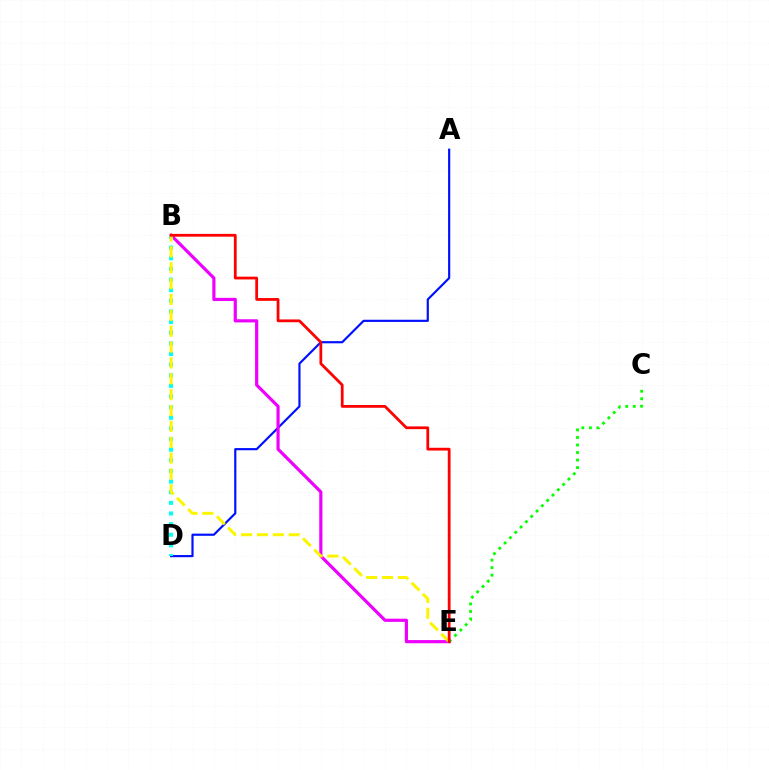{('A', 'D'): [{'color': '#0010ff', 'line_style': 'solid', 'thickness': 1.56}], ('B', 'E'): [{'color': '#ee00ff', 'line_style': 'solid', 'thickness': 2.29}, {'color': '#fcf500', 'line_style': 'dashed', 'thickness': 2.16}, {'color': '#ff0000', 'line_style': 'solid', 'thickness': 2.0}], ('B', 'D'): [{'color': '#00fff6', 'line_style': 'dotted', 'thickness': 2.89}], ('C', 'E'): [{'color': '#08ff00', 'line_style': 'dotted', 'thickness': 2.05}]}